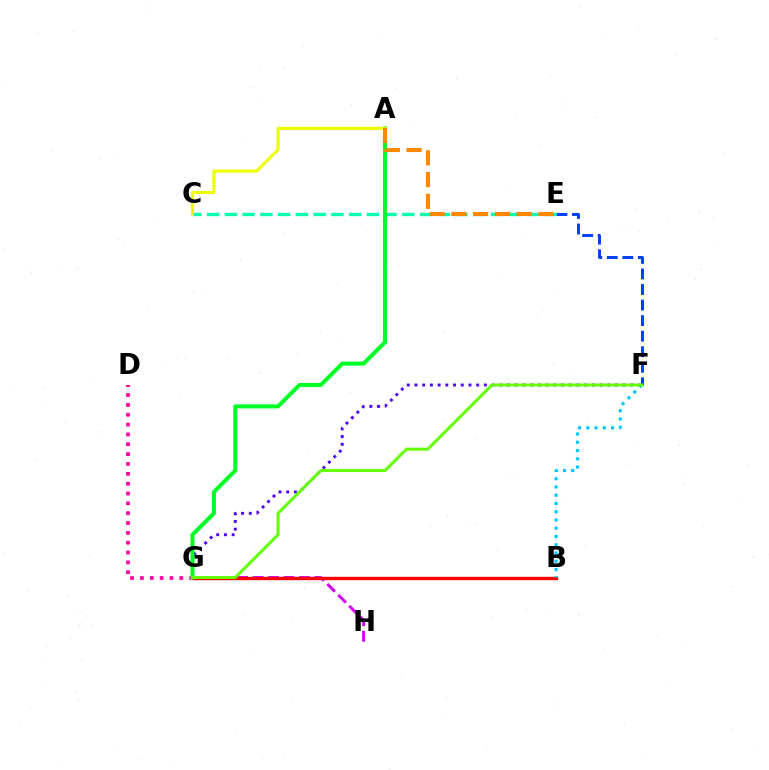{('G', 'H'): [{'color': '#d600ff', 'line_style': 'dashed', 'thickness': 2.1}], ('B', 'G'): [{'color': '#ff0000', 'line_style': 'solid', 'thickness': 2.43}], ('E', 'F'): [{'color': '#003fff', 'line_style': 'dashed', 'thickness': 2.11}], ('F', 'G'): [{'color': '#4f00ff', 'line_style': 'dotted', 'thickness': 2.1}, {'color': '#66ff00', 'line_style': 'solid', 'thickness': 2.16}], ('D', 'G'): [{'color': '#ff00a0', 'line_style': 'dotted', 'thickness': 2.67}], ('B', 'F'): [{'color': '#00c7ff', 'line_style': 'dotted', 'thickness': 2.24}], ('C', 'E'): [{'color': '#00ffaf', 'line_style': 'dashed', 'thickness': 2.41}], ('A', 'G'): [{'color': '#00ff27', 'line_style': 'solid', 'thickness': 2.91}], ('A', 'C'): [{'color': '#eeff00', 'line_style': 'solid', 'thickness': 2.2}], ('A', 'E'): [{'color': '#ff8800', 'line_style': 'dashed', 'thickness': 2.96}]}